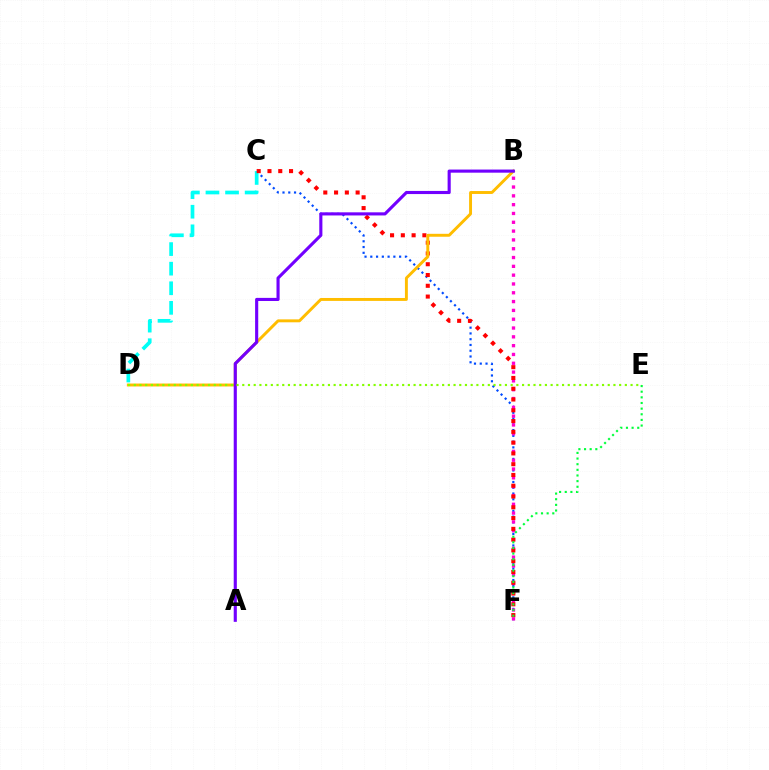{('C', 'F'): [{'color': '#004bff', 'line_style': 'dotted', 'thickness': 1.57}, {'color': '#ff0000', 'line_style': 'dotted', 'thickness': 2.93}], ('B', 'F'): [{'color': '#ff00cf', 'line_style': 'dotted', 'thickness': 2.39}], ('C', 'D'): [{'color': '#00fff6', 'line_style': 'dashed', 'thickness': 2.66}], ('E', 'F'): [{'color': '#00ff39', 'line_style': 'dotted', 'thickness': 1.53}], ('B', 'D'): [{'color': '#ffbd00', 'line_style': 'solid', 'thickness': 2.11}], ('A', 'B'): [{'color': '#7200ff', 'line_style': 'solid', 'thickness': 2.25}], ('D', 'E'): [{'color': '#84ff00', 'line_style': 'dotted', 'thickness': 1.55}]}